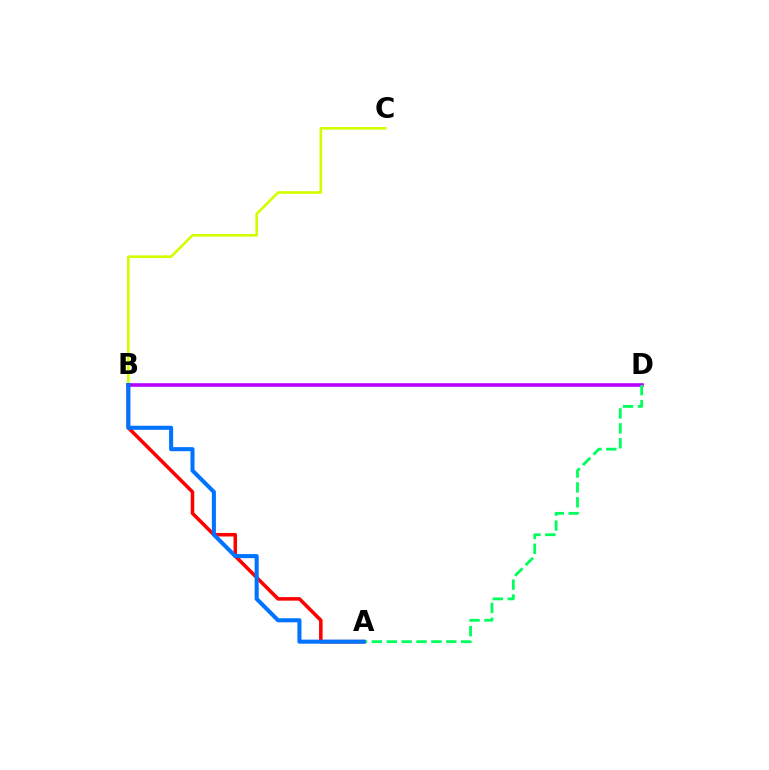{('B', 'D'): [{'color': '#b900ff', 'line_style': 'solid', 'thickness': 2.59}], ('A', 'D'): [{'color': '#00ff5c', 'line_style': 'dashed', 'thickness': 2.02}], ('A', 'B'): [{'color': '#ff0000', 'line_style': 'solid', 'thickness': 2.55}, {'color': '#0074ff', 'line_style': 'solid', 'thickness': 2.92}], ('B', 'C'): [{'color': '#d1ff00', 'line_style': 'solid', 'thickness': 1.91}]}